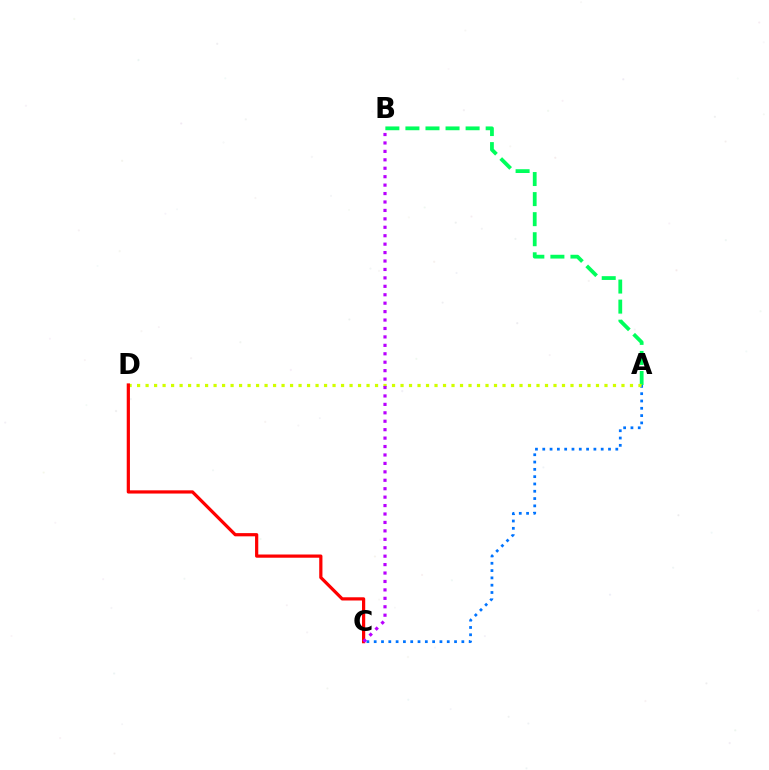{('A', 'B'): [{'color': '#00ff5c', 'line_style': 'dashed', 'thickness': 2.73}], ('A', 'C'): [{'color': '#0074ff', 'line_style': 'dotted', 'thickness': 1.98}], ('A', 'D'): [{'color': '#d1ff00', 'line_style': 'dotted', 'thickness': 2.31}], ('C', 'D'): [{'color': '#ff0000', 'line_style': 'solid', 'thickness': 2.31}], ('B', 'C'): [{'color': '#b900ff', 'line_style': 'dotted', 'thickness': 2.29}]}